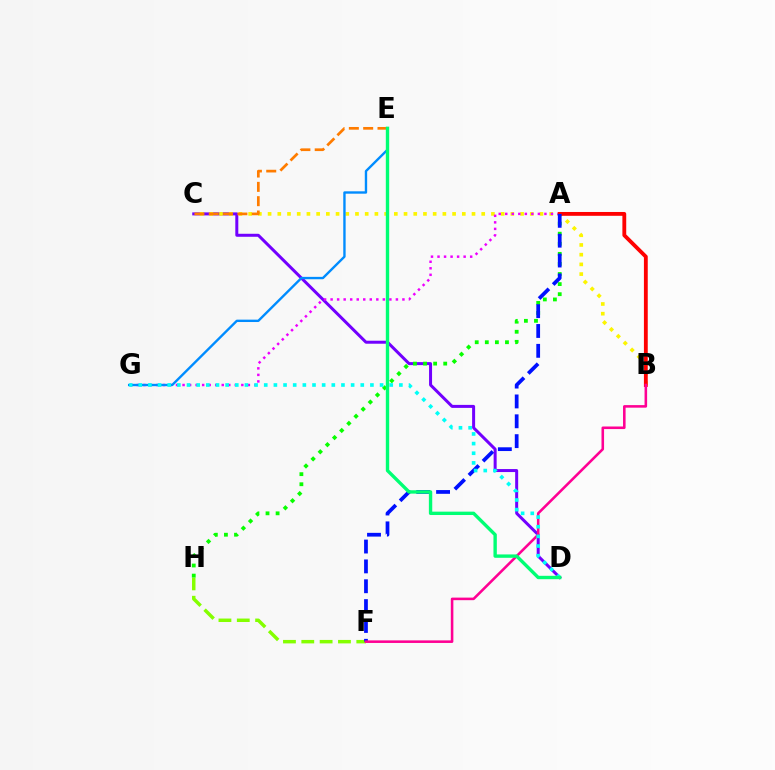{('F', 'H'): [{'color': '#84ff00', 'line_style': 'dashed', 'thickness': 2.49}], ('C', 'D'): [{'color': '#7200ff', 'line_style': 'solid', 'thickness': 2.16}], ('B', 'C'): [{'color': '#fcf500', 'line_style': 'dotted', 'thickness': 2.64}], ('A', 'G'): [{'color': '#ee00ff', 'line_style': 'dotted', 'thickness': 1.77}], ('A', 'H'): [{'color': '#08ff00', 'line_style': 'dotted', 'thickness': 2.74}], ('E', 'G'): [{'color': '#008cff', 'line_style': 'solid', 'thickness': 1.71}], ('A', 'B'): [{'color': '#ff0000', 'line_style': 'solid', 'thickness': 2.76}], ('A', 'F'): [{'color': '#0010ff', 'line_style': 'dashed', 'thickness': 2.7}], ('B', 'F'): [{'color': '#ff0094', 'line_style': 'solid', 'thickness': 1.85}], ('C', 'E'): [{'color': '#ff7c00', 'line_style': 'dashed', 'thickness': 1.95}], ('D', 'G'): [{'color': '#00fff6', 'line_style': 'dotted', 'thickness': 2.62}], ('D', 'E'): [{'color': '#00ff74', 'line_style': 'solid', 'thickness': 2.43}]}